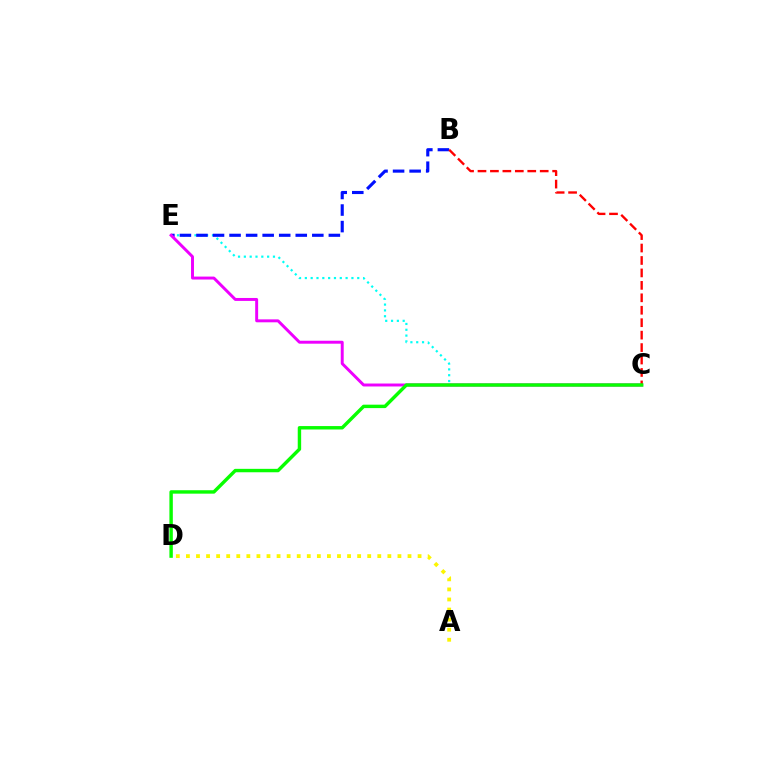{('C', 'E'): [{'color': '#00fff6', 'line_style': 'dotted', 'thickness': 1.58}, {'color': '#ee00ff', 'line_style': 'solid', 'thickness': 2.12}], ('B', 'E'): [{'color': '#0010ff', 'line_style': 'dashed', 'thickness': 2.25}], ('A', 'D'): [{'color': '#fcf500', 'line_style': 'dotted', 'thickness': 2.74}], ('B', 'C'): [{'color': '#ff0000', 'line_style': 'dashed', 'thickness': 1.69}], ('C', 'D'): [{'color': '#08ff00', 'line_style': 'solid', 'thickness': 2.46}]}